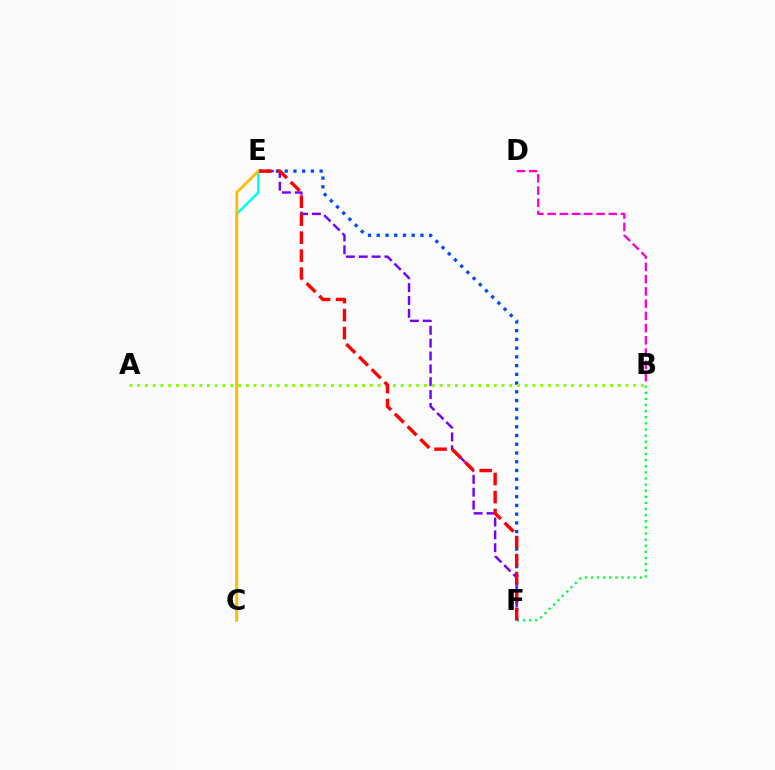{('B', 'F'): [{'color': '#00ff39', 'line_style': 'dotted', 'thickness': 1.66}], ('E', 'F'): [{'color': '#004bff', 'line_style': 'dotted', 'thickness': 2.37}, {'color': '#7200ff', 'line_style': 'dashed', 'thickness': 1.74}, {'color': '#ff0000', 'line_style': 'dashed', 'thickness': 2.44}], ('B', 'D'): [{'color': '#ff00cf', 'line_style': 'dashed', 'thickness': 1.66}], ('A', 'B'): [{'color': '#84ff00', 'line_style': 'dotted', 'thickness': 2.11}], ('C', 'E'): [{'color': '#00fff6', 'line_style': 'solid', 'thickness': 1.81}, {'color': '#ffbd00', 'line_style': 'solid', 'thickness': 1.99}]}